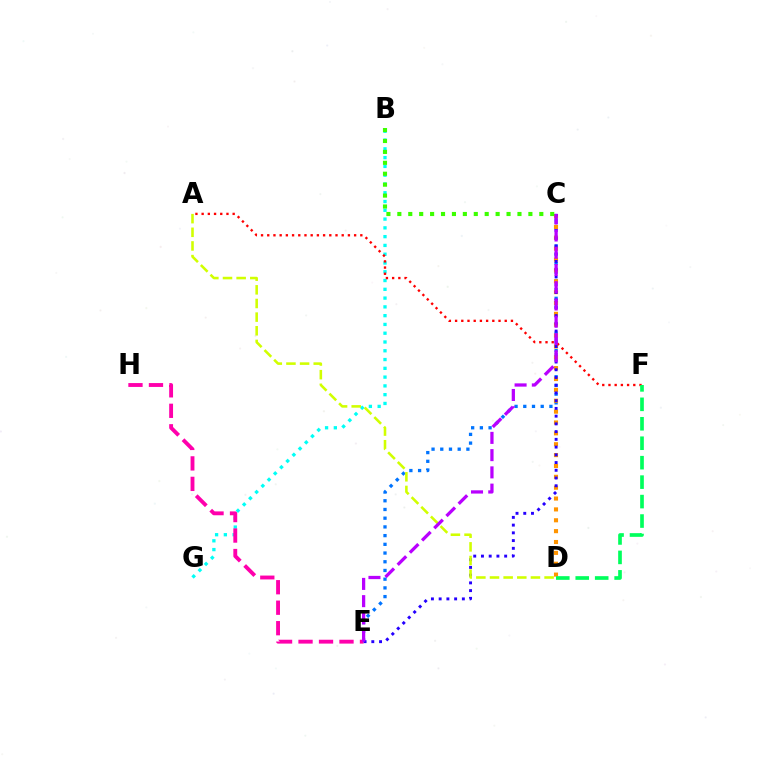{('B', 'G'): [{'color': '#00fff6', 'line_style': 'dotted', 'thickness': 2.39}], ('C', 'E'): [{'color': '#0074ff', 'line_style': 'dotted', 'thickness': 2.37}, {'color': '#2500ff', 'line_style': 'dotted', 'thickness': 2.1}, {'color': '#b900ff', 'line_style': 'dashed', 'thickness': 2.34}], ('C', 'D'): [{'color': '#ff9400', 'line_style': 'dotted', 'thickness': 2.95}], ('E', 'H'): [{'color': '#ff00ac', 'line_style': 'dashed', 'thickness': 2.78}], ('B', 'C'): [{'color': '#3dff00', 'line_style': 'dotted', 'thickness': 2.97}], ('A', 'F'): [{'color': '#ff0000', 'line_style': 'dotted', 'thickness': 1.69}], ('A', 'D'): [{'color': '#d1ff00', 'line_style': 'dashed', 'thickness': 1.85}], ('D', 'F'): [{'color': '#00ff5c', 'line_style': 'dashed', 'thickness': 2.64}]}